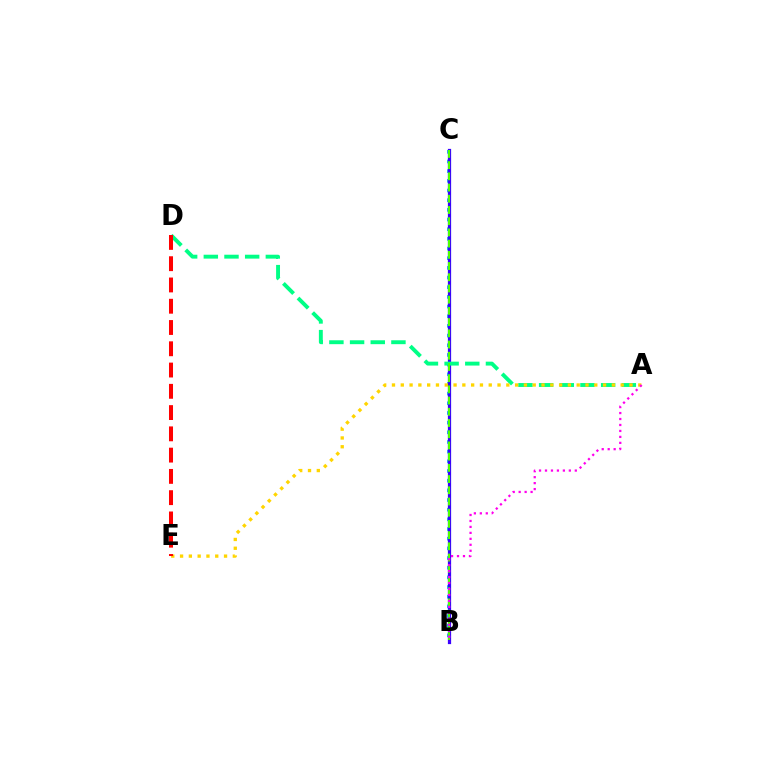{('B', 'C'): [{'color': '#009eff', 'line_style': 'dotted', 'thickness': 2.63}, {'color': '#3700ff', 'line_style': 'solid', 'thickness': 2.33}, {'color': '#4fff00', 'line_style': 'dashed', 'thickness': 1.52}], ('A', 'D'): [{'color': '#00ff86', 'line_style': 'dashed', 'thickness': 2.81}], ('A', 'E'): [{'color': '#ffd500', 'line_style': 'dotted', 'thickness': 2.39}], ('D', 'E'): [{'color': '#ff0000', 'line_style': 'dashed', 'thickness': 2.89}], ('A', 'B'): [{'color': '#ff00ed', 'line_style': 'dotted', 'thickness': 1.62}]}